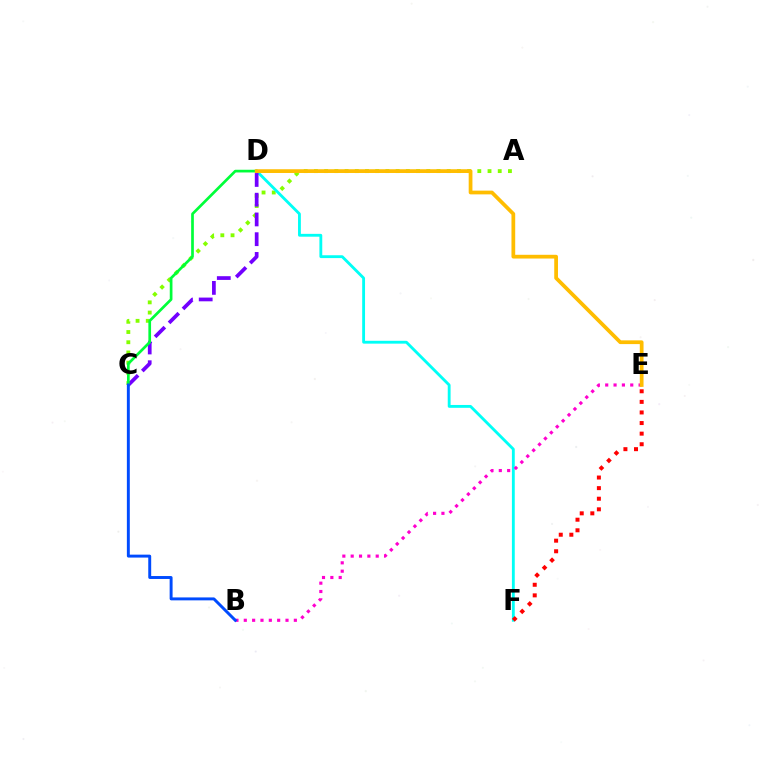{('A', 'C'): [{'color': '#84ff00', 'line_style': 'dotted', 'thickness': 2.77}], ('D', 'F'): [{'color': '#00fff6', 'line_style': 'solid', 'thickness': 2.05}], ('C', 'D'): [{'color': '#7200ff', 'line_style': 'dashed', 'thickness': 2.68}, {'color': '#00ff39', 'line_style': 'solid', 'thickness': 1.94}], ('B', 'E'): [{'color': '#ff00cf', 'line_style': 'dotted', 'thickness': 2.27}], ('E', 'F'): [{'color': '#ff0000', 'line_style': 'dotted', 'thickness': 2.88}], ('B', 'C'): [{'color': '#004bff', 'line_style': 'solid', 'thickness': 2.11}], ('D', 'E'): [{'color': '#ffbd00', 'line_style': 'solid', 'thickness': 2.7}]}